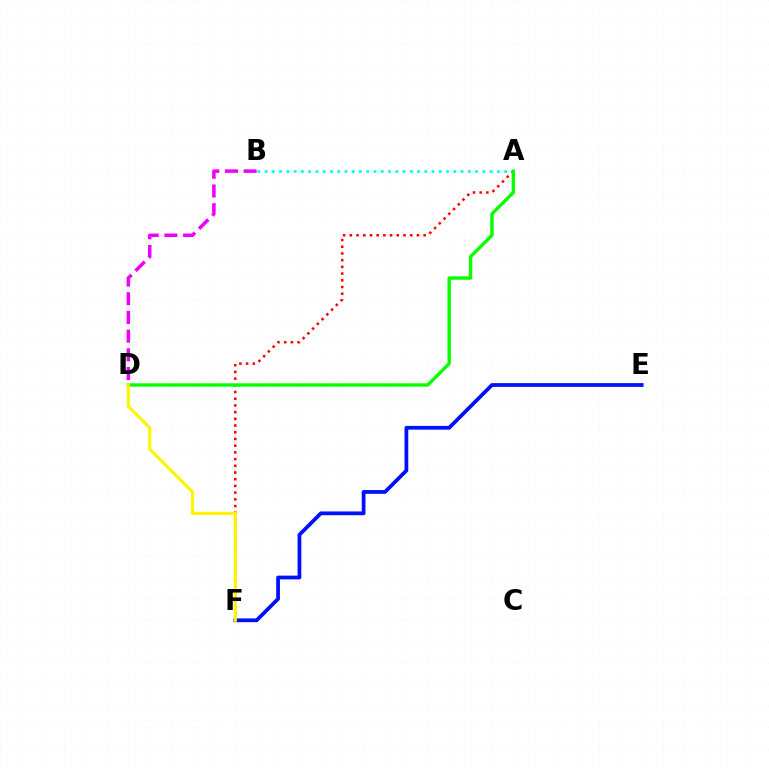{('A', 'F'): [{'color': '#ff0000', 'line_style': 'dotted', 'thickness': 1.82}], ('A', 'B'): [{'color': '#00fff6', 'line_style': 'dotted', 'thickness': 1.97}], ('E', 'F'): [{'color': '#0010ff', 'line_style': 'solid', 'thickness': 2.71}], ('B', 'D'): [{'color': '#ee00ff', 'line_style': 'dashed', 'thickness': 2.54}], ('A', 'D'): [{'color': '#08ff00', 'line_style': 'solid', 'thickness': 2.44}], ('D', 'F'): [{'color': '#fcf500', 'line_style': 'solid', 'thickness': 2.27}]}